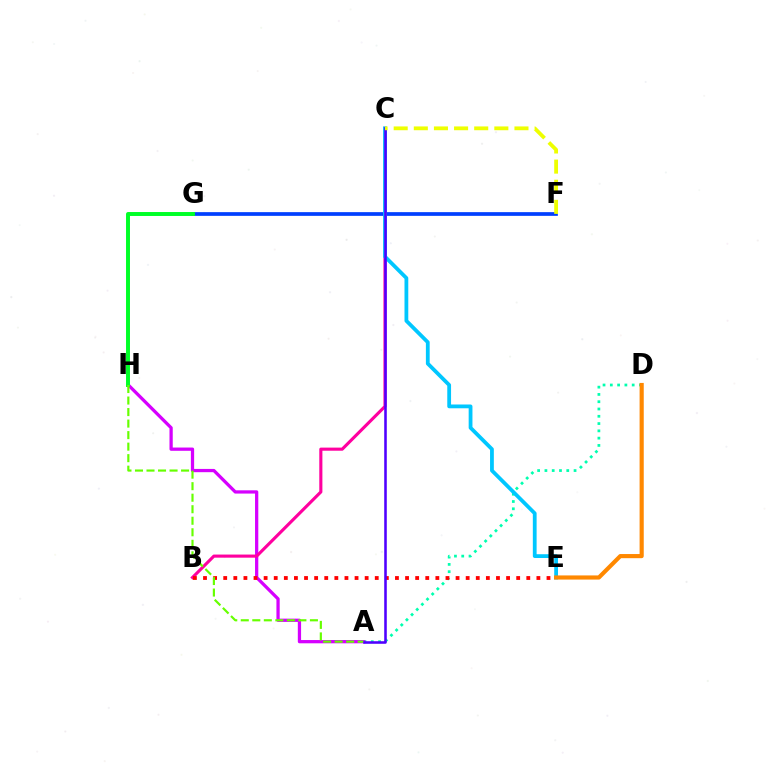{('A', 'D'): [{'color': '#00ffaf', 'line_style': 'dotted', 'thickness': 1.98}], ('F', 'G'): [{'color': '#003fff', 'line_style': 'solid', 'thickness': 2.67}], ('A', 'H'): [{'color': '#d600ff', 'line_style': 'solid', 'thickness': 2.35}, {'color': '#66ff00', 'line_style': 'dashed', 'thickness': 1.57}], ('G', 'H'): [{'color': '#00ff27', 'line_style': 'solid', 'thickness': 2.84}], ('B', 'C'): [{'color': '#ff00a0', 'line_style': 'solid', 'thickness': 2.24}], ('C', 'E'): [{'color': '#00c7ff', 'line_style': 'solid', 'thickness': 2.72}], ('D', 'E'): [{'color': '#ff8800', 'line_style': 'solid', 'thickness': 2.99}], ('B', 'E'): [{'color': '#ff0000', 'line_style': 'dotted', 'thickness': 2.74}], ('A', 'C'): [{'color': '#4f00ff', 'line_style': 'solid', 'thickness': 1.85}], ('C', 'F'): [{'color': '#eeff00', 'line_style': 'dashed', 'thickness': 2.73}]}